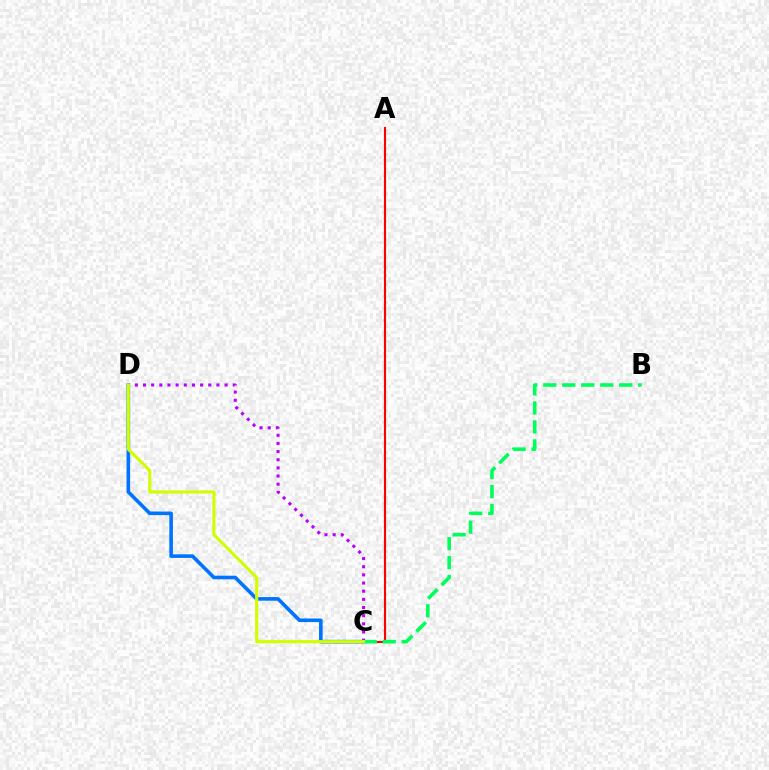{('A', 'C'): [{'color': '#ff0000', 'line_style': 'solid', 'thickness': 1.54}], ('C', 'D'): [{'color': '#b900ff', 'line_style': 'dotted', 'thickness': 2.22}, {'color': '#0074ff', 'line_style': 'solid', 'thickness': 2.6}, {'color': '#d1ff00', 'line_style': 'solid', 'thickness': 2.25}], ('B', 'C'): [{'color': '#00ff5c', 'line_style': 'dashed', 'thickness': 2.58}]}